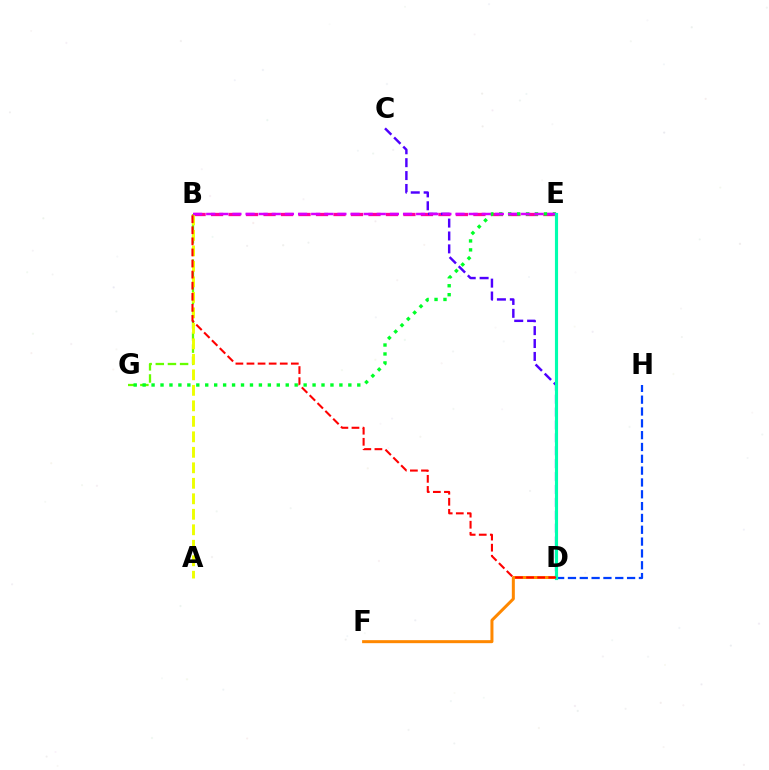{('D', 'E'): [{'color': '#00c7ff', 'line_style': 'dashed', 'thickness': 1.81}, {'color': '#00ffaf', 'line_style': 'solid', 'thickness': 2.25}], ('D', 'H'): [{'color': '#003fff', 'line_style': 'dashed', 'thickness': 1.61}], ('B', 'E'): [{'color': '#ff00a0', 'line_style': 'dashed', 'thickness': 2.38}, {'color': '#d600ff', 'line_style': 'dashed', 'thickness': 1.78}], ('B', 'G'): [{'color': '#66ff00', 'line_style': 'dashed', 'thickness': 1.65}], ('A', 'B'): [{'color': '#eeff00', 'line_style': 'dashed', 'thickness': 2.1}], ('E', 'G'): [{'color': '#00ff27', 'line_style': 'dotted', 'thickness': 2.43}], ('C', 'D'): [{'color': '#4f00ff', 'line_style': 'dashed', 'thickness': 1.75}], ('D', 'F'): [{'color': '#ff8800', 'line_style': 'solid', 'thickness': 2.16}], ('B', 'D'): [{'color': '#ff0000', 'line_style': 'dashed', 'thickness': 1.51}]}